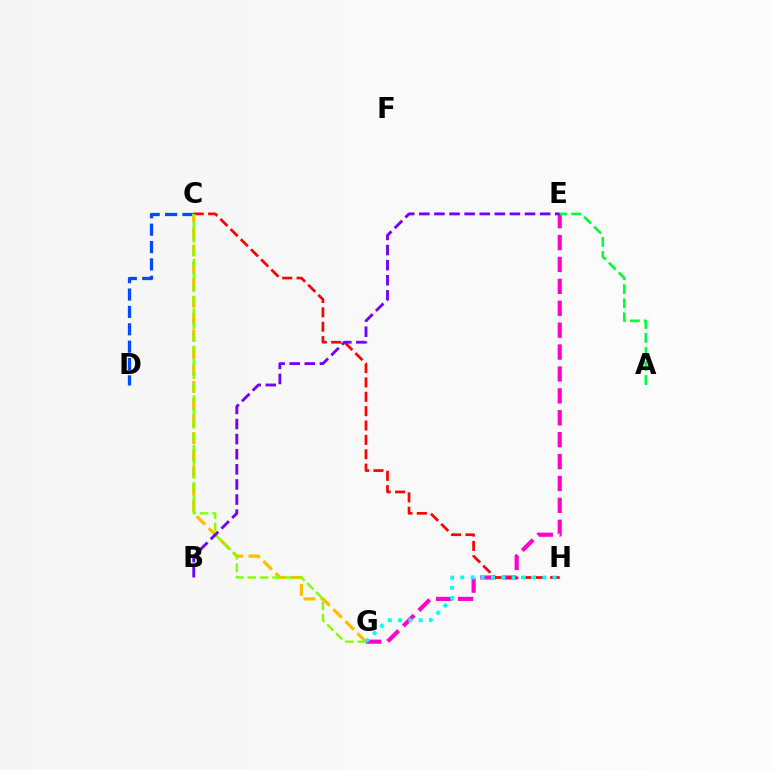{('C', 'D'): [{'color': '#004bff', 'line_style': 'dashed', 'thickness': 2.36}], ('E', 'G'): [{'color': '#ff00cf', 'line_style': 'dashed', 'thickness': 2.97}], ('C', 'H'): [{'color': '#ff0000', 'line_style': 'dashed', 'thickness': 1.95}], ('C', 'G'): [{'color': '#ffbd00', 'line_style': 'dashed', 'thickness': 2.32}, {'color': '#84ff00', 'line_style': 'dashed', 'thickness': 1.69}], ('A', 'E'): [{'color': '#00ff39', 'line_style': 'dashed', 'thickness': 1.91}], ('G', 'H'): [{'color': '#00fff6', 'line_style': 'dotted', 'thickness': 2.79}], ('B', 'E'): [{'color': '#7200ff', 'line_style': 'dashed', 'thickness': 2.05}]}